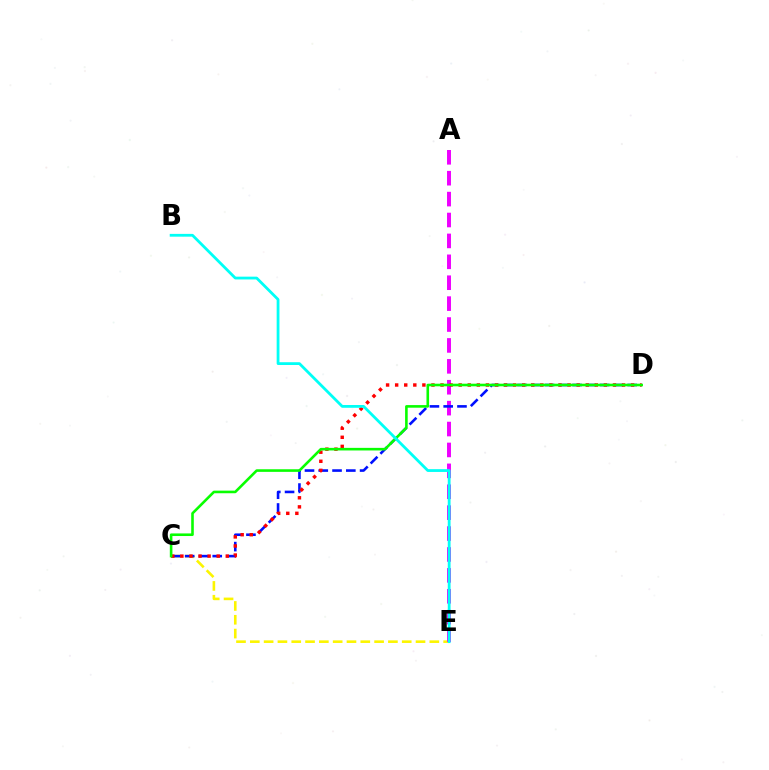{('C', 'E'): [{'color': '#fcf500', 'line_style': 'dashed', 'thickness': 1.88}], ('A', 'E'): [{'color': '#ee00ff', 'line_style': 'dashed', 'thickness': 2.84}], ('C', 'D'): [{'color': '#0010ff', 'line_style': 'dashed', 'thickness': 1.87}, {'color': '#ff0000', 'line_style': 'dotted', 'thickness': 2.47}, {'color': '#08ff00', 'line_style': 'solid', 'thickness': 1.87}], ('B', 'E'): [{'color': '#00fff6', 'line_style': 'solid', 'thickness': 2.01}]}